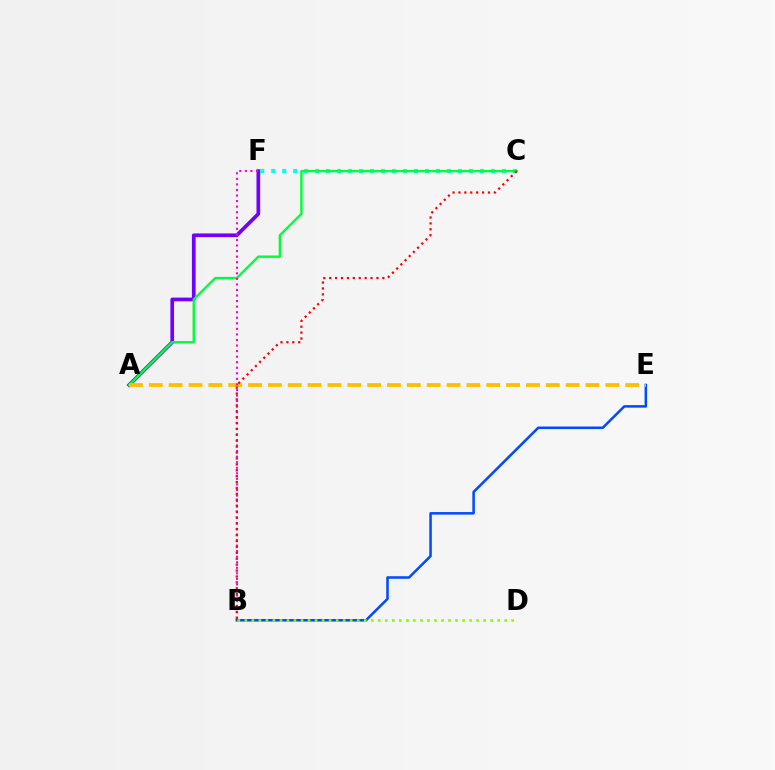{('B', 'E'): [{'color': '#004bff', 'line_style': 'solid', 'thickness': 1.82}], ('A', 'F'): [{'color': '#7200ff', 'line_style': 'solid', 'thickness': 2.67}], ('C', 'F'): [{'color': '#00fff6', 'line_style': 'dotted', 'thickness': 2.98}], ('A', 'C'): [{'color': '#00ff39', 'line_style': 'solid', 'thickness': 1.73}], ('A', 'E'): [{'color': '#ffbd00', 'line_style': 'dashed', 'thickness': 2.7}], ('B', 'F'): [{'color': '#ff00cf', 'line_style': 'dotted', 'thickness': 1.51}], ('B', 'D'): [{'color': '#84ff00', 'line_style': 'dotted', 'thickness': 1.91}], ('B', 'C'): [{'color': '#ff0000', 'line_style': 'dotted', 'thickness': 1.6}]}